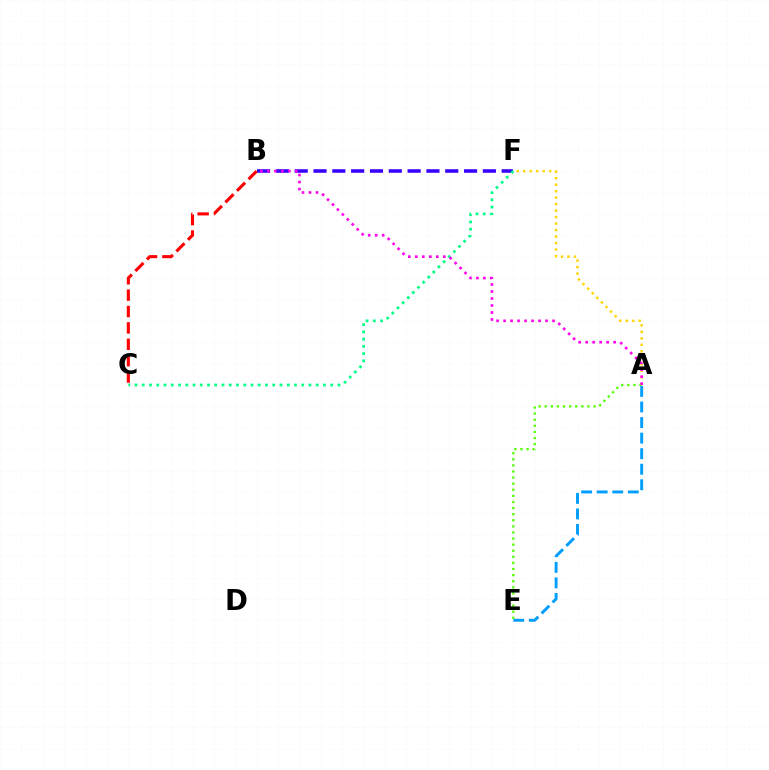{('A', 'F'): [{'color': '#ffd500', 'line_style': 'dotted', 'thickness': 1.76}], ('A', 'E'): [{'color': '#4fff00', 'line_style': 'dotted', 'thickness': 1.66}, {'color': '#009eff', 'line_style': 'dashed', 'thickness': 2.11}], ('B', 'F'): [{'color': '#3700ff', 'line_style': 'dashed', 'thickness': 2.56}], ('C', 'F'): [{'color': '#00ff86', 'line_style': 'dotted', 'thickness': 1.97}], ('B', 'C'): [{'color': '#ff0000', 'line_style': 'dashed', 'thickness': 2.22}], ('A', 'B'): [{'color': '#ff00ed', 'line_style': 'dotted', 'thickness': 1.9}]}